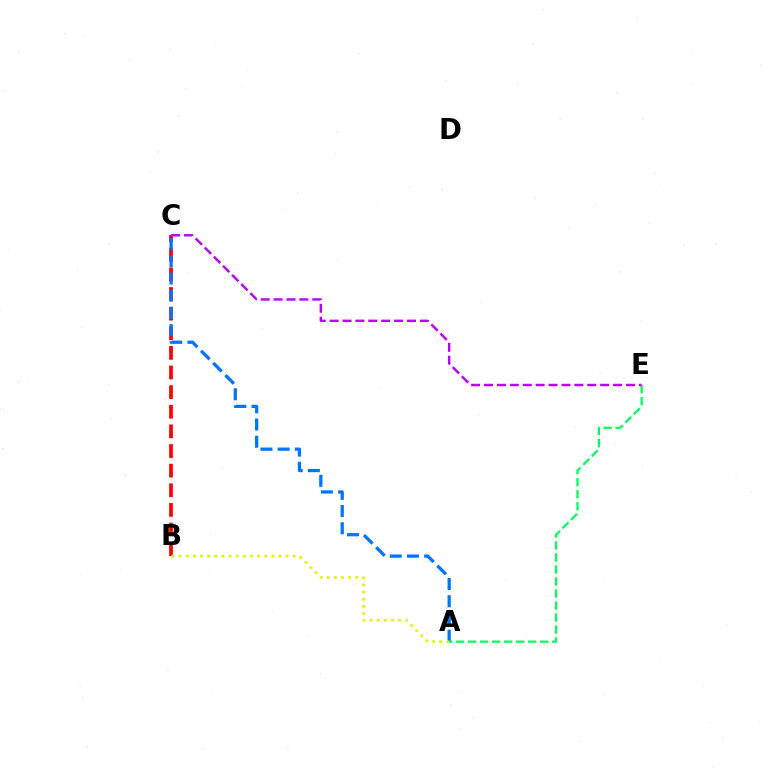{('B', 'C'): [{'color': '#ff0000', 'line_style': 'dashed', 'thickness': 2.67}], ('A', 'C'): [{'color': '#0074ff', 'line_style': 'dashed', 'thickness': 2.34}], ('A', 'B'): [{'color': '#d1ff00', 'line_style': 'dotted', 'thickness': 1.94}], ('A', 'E'): [{'color': '#00ff5c', 'line_style': 'dashed', 'thickness': 1.63}], ('C', 'E'): [{'color': '#b900ff', 'line_style': 'dashed', 'thickness': 1.75}]}